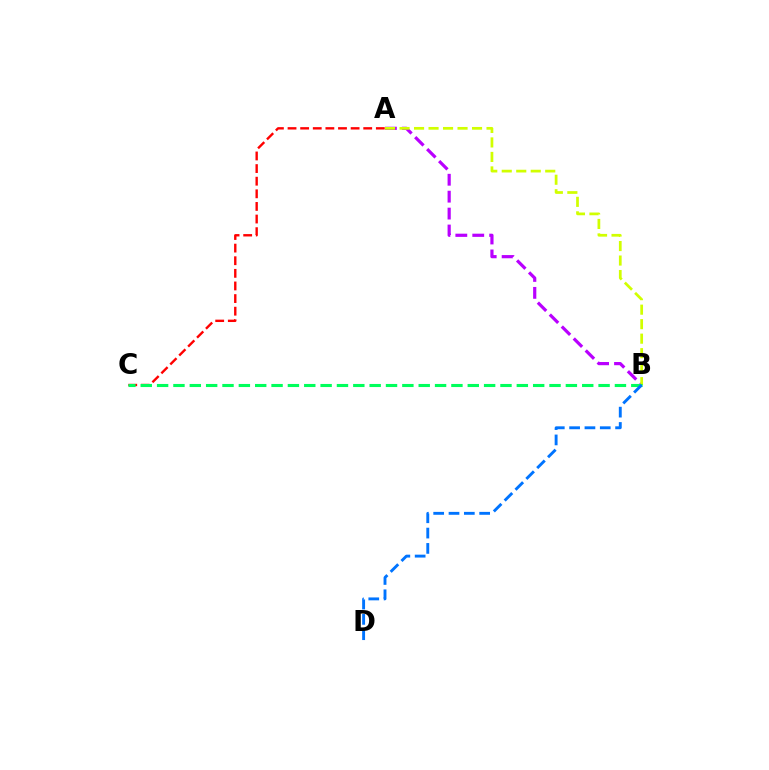{('A', 'B'): [{'color': '#b900ff', 'line_style': 'dashed', 'thickness': 2.3}, {'color': '#d1ff00', 'line_style': 'dashed', 'thickness': 1.97}], ('A', 'C'): [{'color': '#ff0000', 'line_style': 'dashed', 'thickness': 1.71}], ('B', 'C'): [{'color': '#00ff5c', 'line_style': 'dashed', 'thickness': 2.22}], ('B', 'D'): [{'color': '#0074ff', 'line_style': 'dashed', 'thickness': 2.08}]}